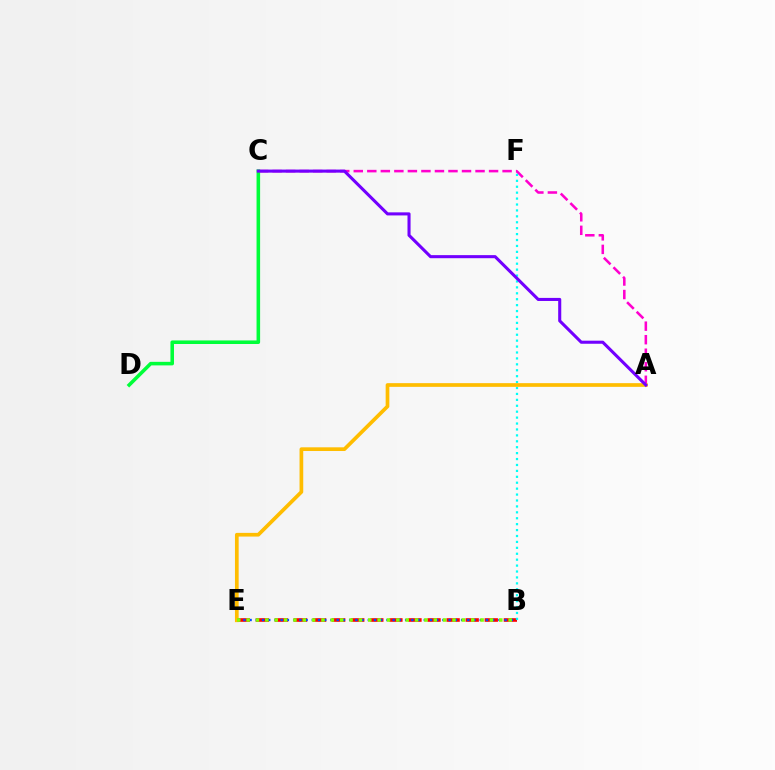{('A', 'C'): [{'color': '#ff00cf', 'line_style': 'dashed', 'thickness': 1.84}, {'color': '#7200ff', 'line_style': 'solid', 'thickness': 2.21}], ('B', 'E'): [{'color': '#ff0000', 'line_style': 'dashed', 'thickness': 2.59}, {'color': '#004bff', 'line_style': 'dotted', 'thickness': 1.69}, {'color': '#84ff00', 'line_style': 'dotted', 'thickness': 2.54}], ('B', 'F'): [{'color': '#00fff6', 'line_style': 'dotted', 'thickness': 1.61}], ('A', 'E'): [{'color': '#ffbd00', 'line_style': 'solid', 'thickness': 2.66}], ('C', 'D'): [{'color': '#00ff39', 'line_style': 'solid', 'thickness': 2.56}]}